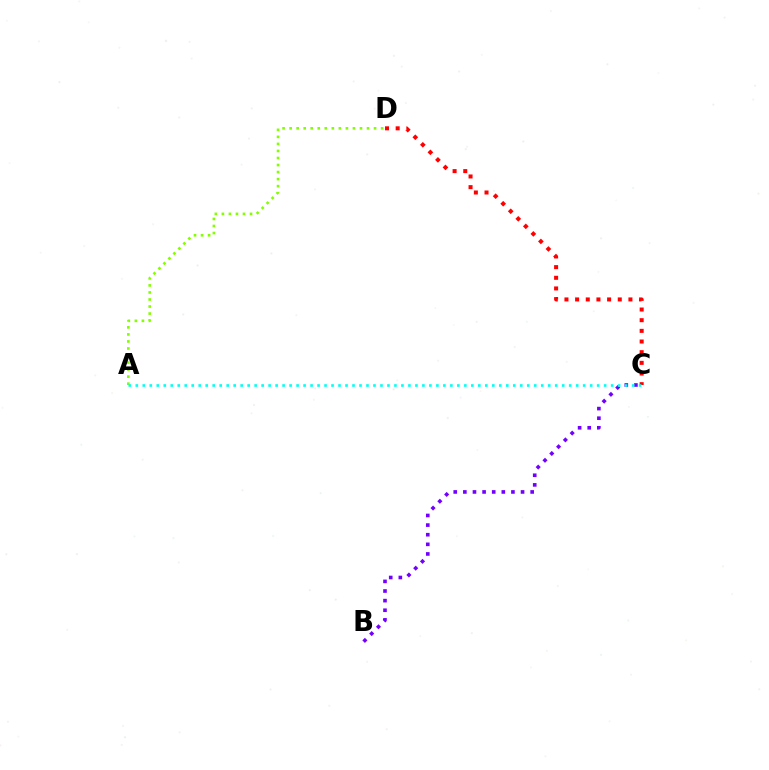{('A', 'D'): [{'color': '#84ff00', 'line_style': 'dotted', 'thickness': 1.91}], ('B', 'C'): [{'color': '#7200ff', 'line_style': 'dotted', 'thickness': 2.61}], ('C', 'D'): [{'color': '#ff0000', 'line_style': 'dotted', 'thickness': 2.9}], ('A', 'C'): [{'color': '#00fff6', 'line_style': 'dotted', 'thickness': 1.9}]}